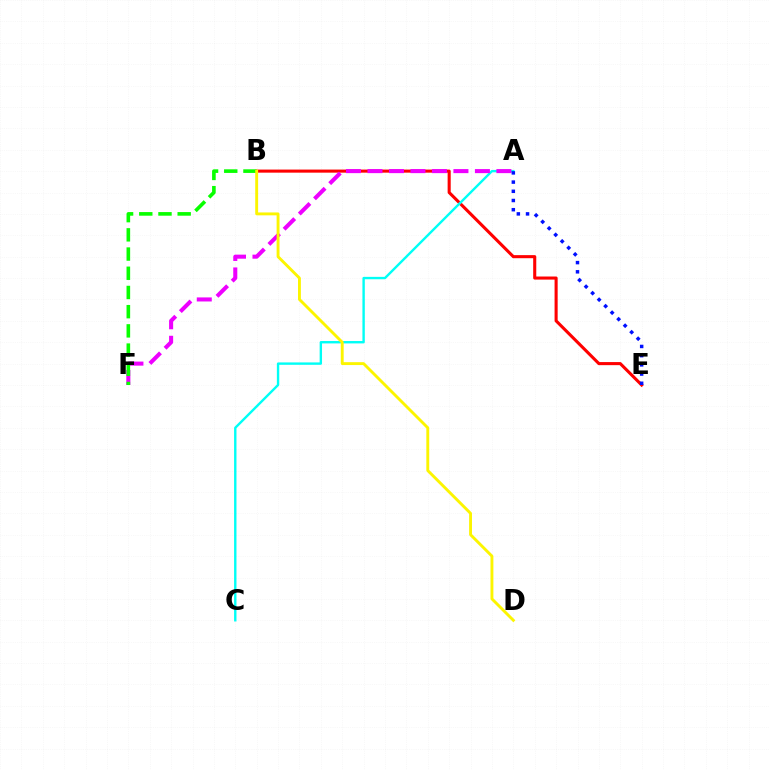{('B', 'E'): [{'color': '#ff0000', 'line_style': 'solid', 'thickness': 2.22}], ('A', 'C'): [{'color': '#00fff6', 'line_style': 'solid', 'thickness': 1.72}], ('A', 'F'): [{'color': '#ee00ff', 'line_style': 'dashed', 'thickness': 2.92}], ('B', 'F'): [{'color': '#08ff00', 'line_style': 'dashed', 'thickness': 2.61}], ('A', 'E'): [{'color': '#0010ff', 'line_style': 'dotted', 'thickness': 2.5}], ('B', 'D'): [{'color': '#fcf500', 'line_style': 'solid', 'thickness': 2.08}]}